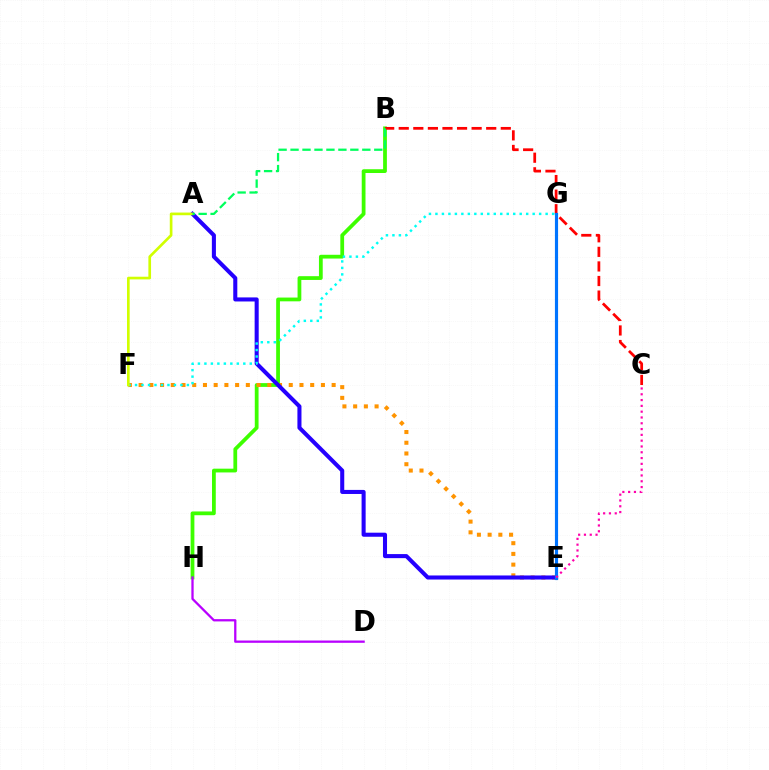{('B', 'H'): [{'color': '#3dff00', 'line_style': 'solid', 'thickness': 2.71}], ('E', 'F'): [{'color': '#ff9400', 'line_style': 'dotted', 'thickness': 2.91}], ('B', 'C'): [{'color': '#ff0000', 'line_style': 'dashed', 'thickness': 1.98}], ('A', 'E'): [{'color': '#2500ff', 'line_style': 'solid', 'thickness': 2.92}], ('F', 'G'): [{'color': '#00fff6', 'line_style': 'dotted', 'thickness': 1.76}], ('E', 'G'): [{'color': '#0074ff', 'line_style': 'solid', 'thickness': 2.27}], ('A', 'F'): [{'color': '#d1ff00', 'line_style': 'solid', 'thickness': 1.92}], ('A', 'B'): [{'color': '#00ff5c', 'line_style': 'dashed', 'thickness': 1.63}], ('D', 'H'): [{'color': '#b900ff', 'line_style': 'solid', 'thickness': 1.64}], ('C', 'E'): [{'color': '#ff00ac', 'line_style': 'dotted', 'thickness': 1.58}]}